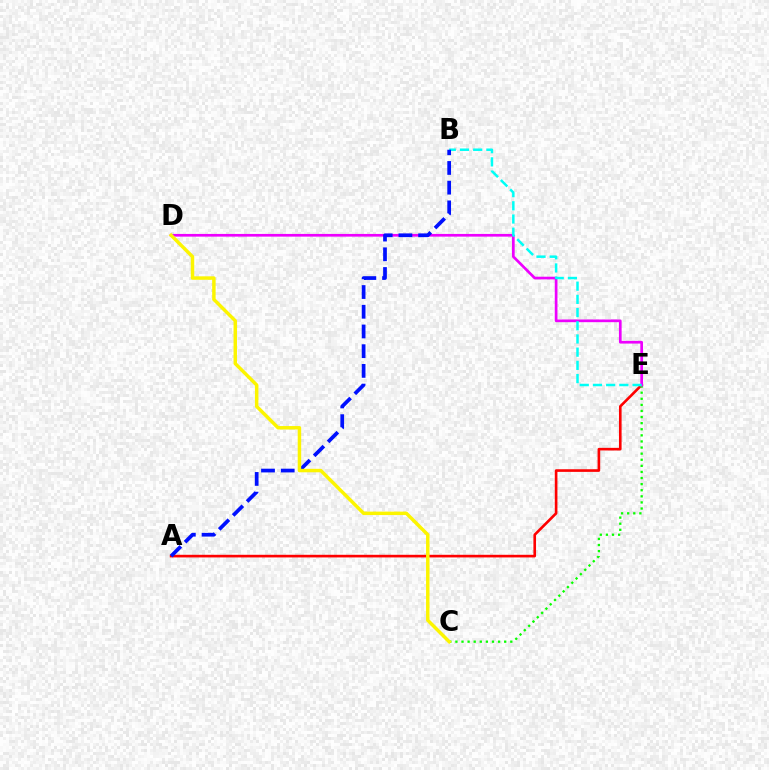{('A', 'E'): [{'color': '#ff0000', 'line_style': 'solid', 'thickness': 1.9}], ('C', 'E'): [{'color': '#08ff00', 'line_style': 'dotted', 'thickness': 1.66}], ('D', 'E'): [{'color': '#ee00ff', 'line_style': 'solid', 'thickness': 1.94}], ('B', 'E'): [{'color': '#00fff6', 'line_style': 'dashed', 'thickness': 1.79}], ('A', 'B'): [{'color': '#0010ff', 'line_style': 'dashed', 'thickness': 2.68}], ('C', 'D'): [{'color': '#fcf500', 'line_style': 'solid', 'thickness': 2.49}]}